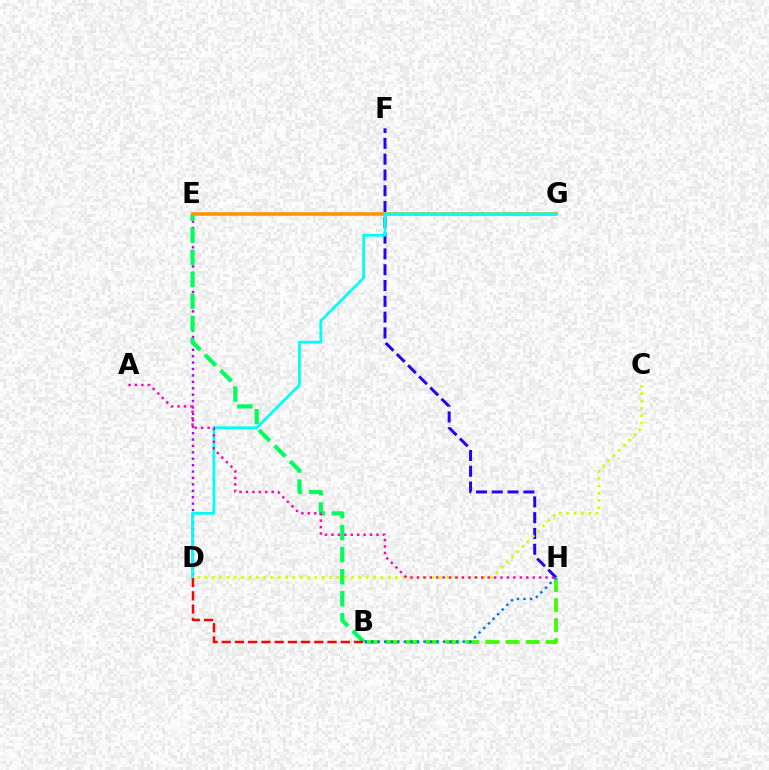{('F', 'H'): [{'color': '#2500ff', 'line_style': 'dashed', 'thickness': 2.15}], ('D', 'E'): [{'color': '#b900ff', 'line_style': 'dotted', 'thickness': 1.74}], ('B', 'E'): [{'color': '#00ff5c', 'line_style': 'dashed', 'thickness': 3.0}], ('E', 'G'): [{'color': '#ff9400', 'line_style': 'solid', 'thickness': 2.57}], ('D', 'G'): [{'color': '#00fff6', 'line_style': 'solid', 'thickness': 2.01}], ('B', 'D'): [{'color': '#ff0000', 'line_style': 'dashed', 'thickness': 1.8}], ('C', 'D'): [{'color': '#d1ff00', 'line_style': 'dotted', 'thickness': 1.99}], ('A', 'H'): [{'color': '#ff00ac', 'line_style': 'dotted', 'thickness': 1.75}], ('B', 'H'): [{'color': '#3dff00', 'line_style': 'dashed', 'thickness': 2.73}, {'color': '#0074ff', 'line_style': 'dotted', 'thickness': 1.78}]}